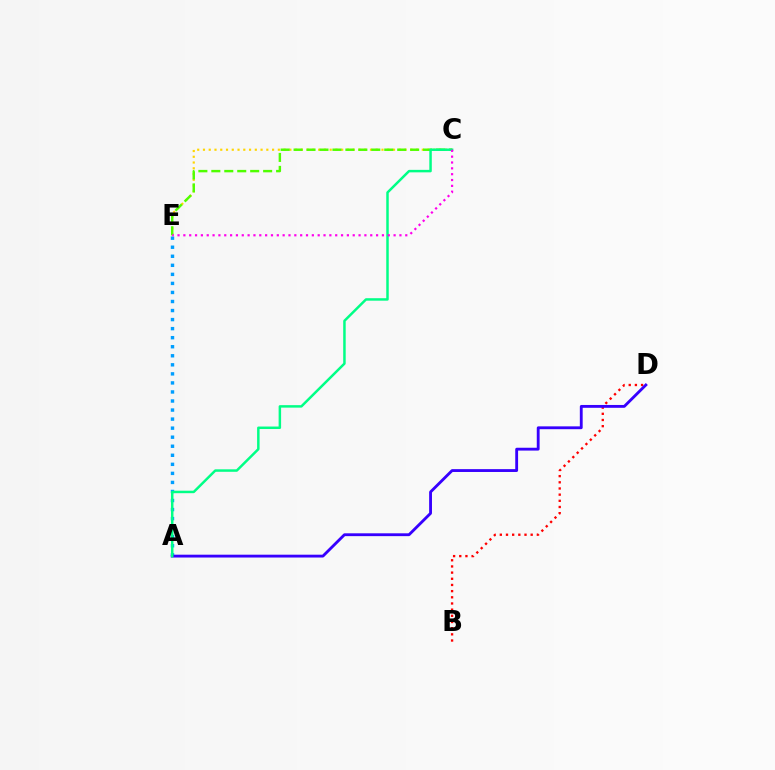{('A', 'E'): [{'color': '#009eff', 'line_style': 'dotted', 'thickness': 2.46}], ('C', 'E'): [{'color': '#ffd500', 'line_style': 'dotted', 'thickness': 1.56}, {'color': '#4fff00', 'line_style': 'dashed', 'thickness': 1.76}, {'color': '#ff00ed', 'line_style': 'dotted', 'thickness': 1.59}], ('B', 'D'): [{'color': '#ff0000', 'line_style': 'dotted', 'thickness': 1.68}], ('A', 'D'): [{'color': '#3700ff', 'line_style': 'solid', 'thickness': 2.04}], ('A', 'C'): [{'color': '#00ff86', 'line_style': 'solid', 'thickness': 1.79}]}